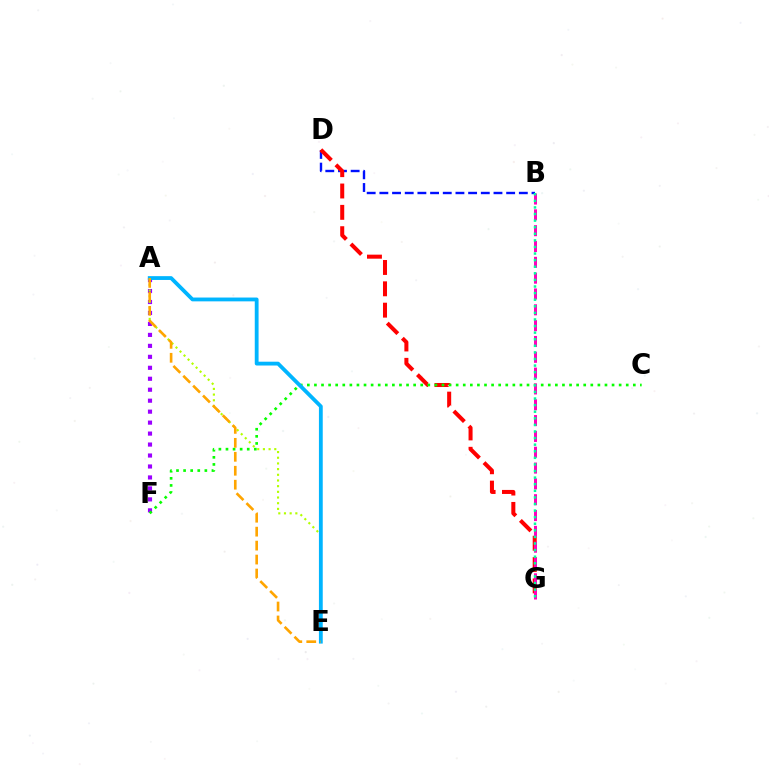{('A', 'F'): [{'color': '#9b00ff', 'line_style': 'dotted', 'thickness': 2.98}], ('B', 'D'): [{'color': '#0010ff', 'line_style': 'dashed', 'thickness': 1.72}], ('A', 'E'): [{'color': '#b3ff00', 'line_style': 'dotted', 'thickness': 1.54}, {'color': '#00b5ff', 'line_style': 'solid', 'thickness': 2.75}, {'color': '#ffa500', 'line_style': 'dashed', 'thickness': 1.9}], ('D', 'G'): [{'color': '#ff0000', 'line_style': 'dashed', 'thickness': 2.9}], ('C', 'F'): [{'color': '#08ff00', 'line_style': 'dotted', 'thickness': 1.93}], ('B', 'G'): [{'color': '#ff00bd', 'line_style': 'dashed', 'thickness': 2.15}, {'color': '#00ff9d', 'line_style': 'dotted', 'thickness': 1.79}]}